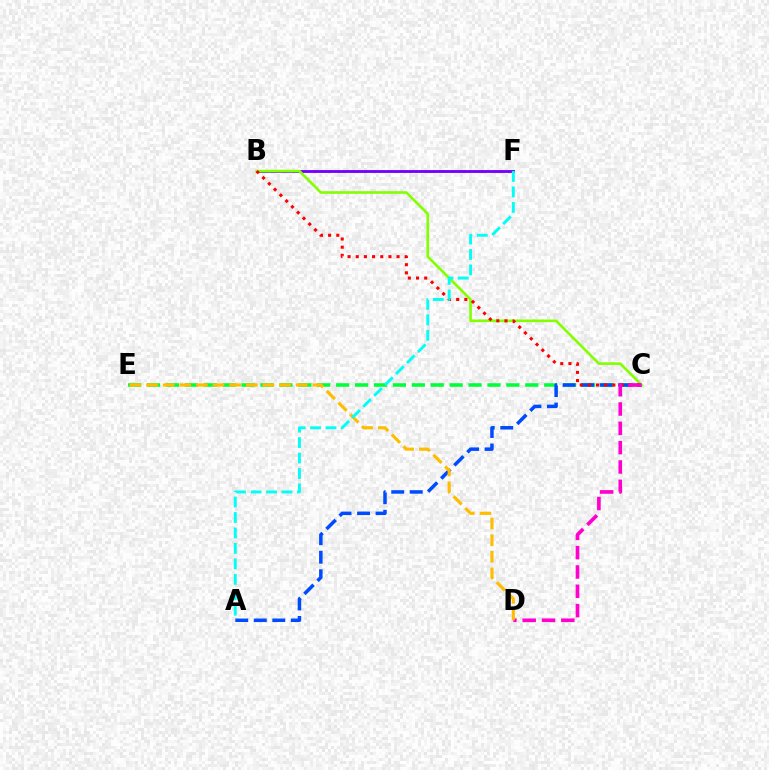{('B', 'F'): [{'color': '#7200ff', 'line_style': 'solid', 'thickness': 2.05}], ('C', 'E'): [{'color': '#00ff39', 'line_style': 'dashed', 'thickness': 2.57}], ('A', 'C'): [{'color': '#004bff', 'line_style': 'dashed', 'thickness': 2.52}], ('B', 'C'): [{'color': '#84ff00', 'line_style': 'solid', 'thickness': 1.9}, {'color': '#ff0000', 'line_style': 'dotted', 'thickness': 2.22}], ('C', 'D'): [{'color': '#ff00cf', 'line_style': 'dashed', 'thickness': 2.62}], ('D', 'E'): [{'color': '#ffbd00', 'line_style': 'dashed', 'thickness': 2.26}], ('A', 'F'): [{'color': '#00fff6', 'line_style': 'dashed', 'thickness': 2.1}]}